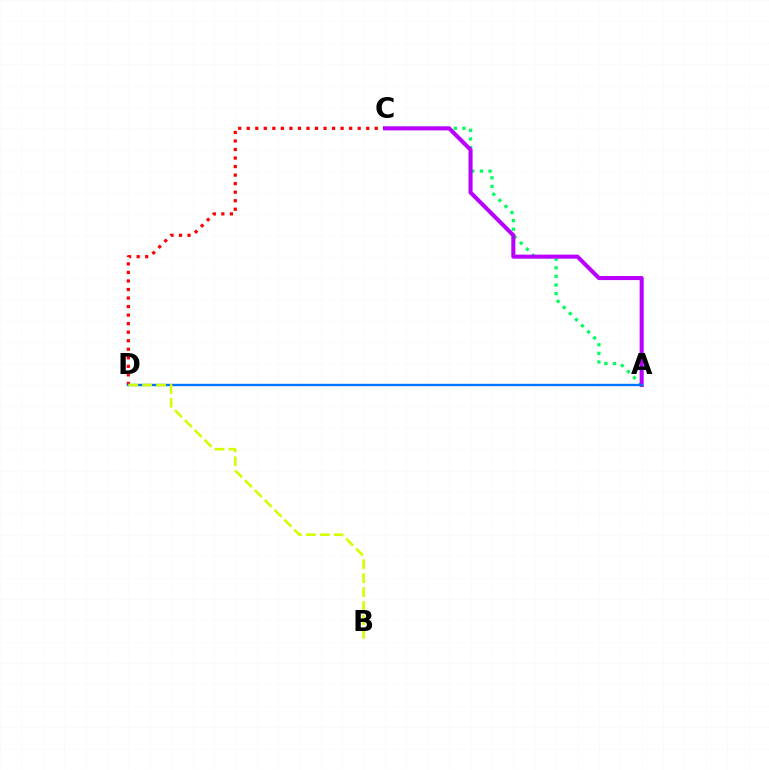{('C', 'D'): [{'color': '#ff0000', 'line_style': 'dotted', 'thickness': 2.32}], ('A', 'C'): [{'color': '#00ff5c', 'line_style': 'dotted', 'thickness': 2.34}, {'color': '#b900ff', 'line_style': 'solid', 'thickness': 2.92}], ('A', 'D'): [{'color': '#0074ff', 'line_style': 'solid', 'thickness': 1.7}], ('B', 'D'): [{'color': '#d1ff00', 'line_style': 'dashed', 'thickness': 1.89}]}